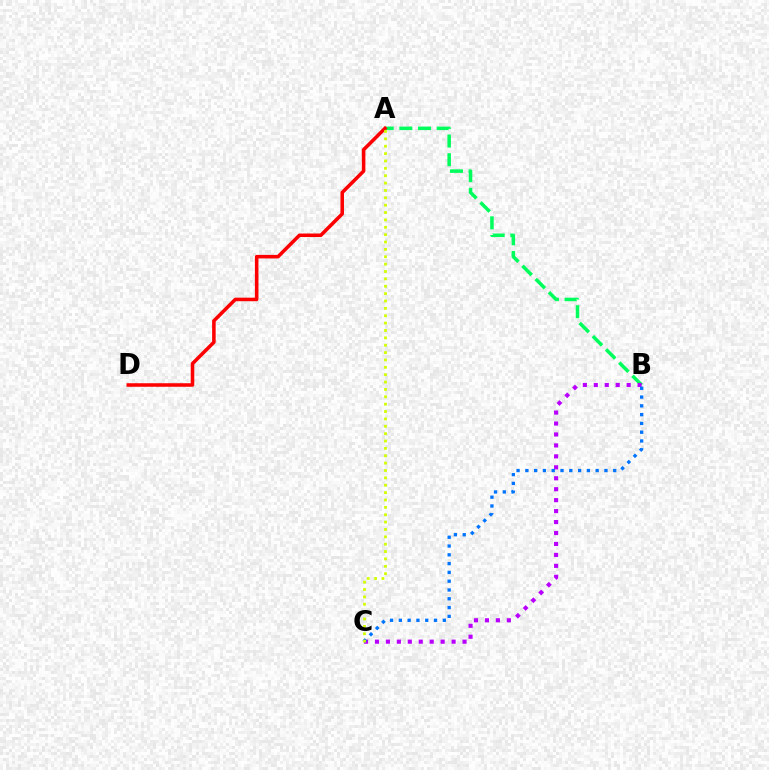{('A', 'B'): [{'color': '#00ff5c', 'line_style': 'dashed', 'thickness': 2.54}], ('A', 'D'): [{'color': '#ff0000', 'line_style': 'solid', 'thickness': 2.55}], ('B', 'C'): [{'color': '#b900ff', 'line_style': 'dotted', 'thickness': 2.97}, {'color': '#0074ff', 'line_style': 'dotted', 'thickness': 2.39}], ('A', 'C'): [{'color': '#d1ff00', 'line_style': 'dotted', 'thickness': 2.0}]}